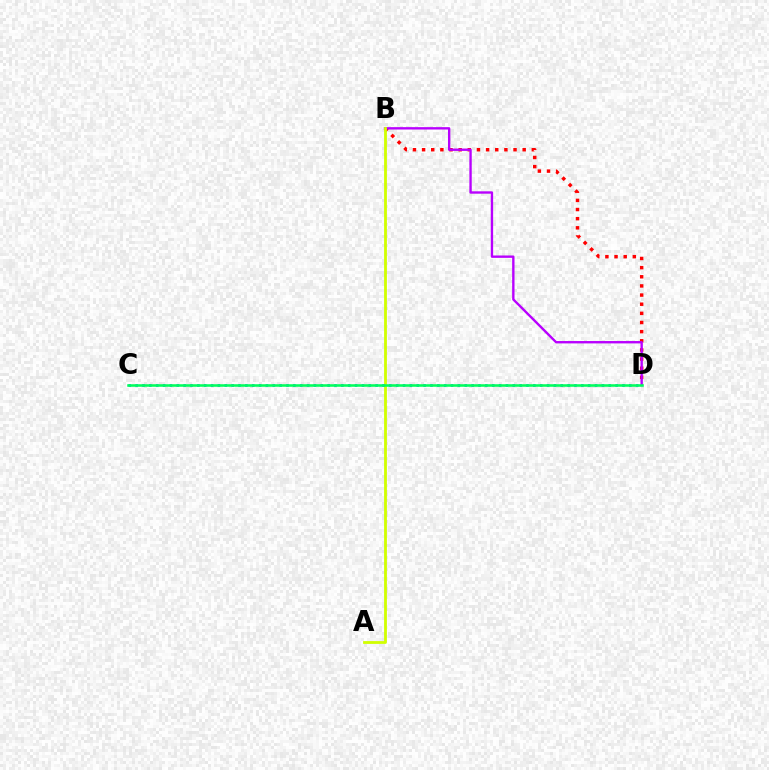{('B', 'D'): [{'color': '#ff0000', 'line_style': 'dotted', 'thickness': 2.48}, {'color': '#b900ff', 'line_style': 'solid', 'thickness': 1.71}], ('A', 'B'): [{'color': '#d1ff00', 'line_style': 'solid', 'thickness': 2.02}], ('C', 'D'): [{'color': '#0074ff', 'line_style': 'dotted', 'thickness': 1.86}, {'color': '#00ff5c', 'line_style': 'solid', 'thickness': 1.84}]}